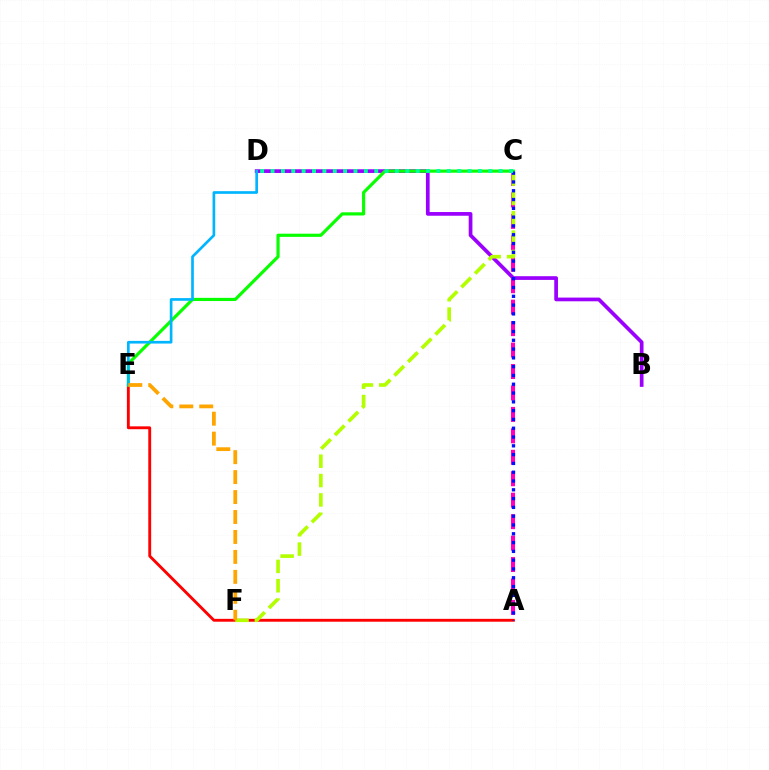{('A', 'C'): [{'color': '#ff00bd', 'line_style': 'dashed', 'thickness': 2.91}, {'color': '#0010ff', 'line_style': 'dotted', 'thickness': 2.39}], ('B', 'D'): [{'color': '#9b00ff', 'line_style': 'solid', 'thickness': 2.67}], ('A', 'E'): [{'color': '#ff0000', 'line_style': 'solid', 'thickness': 2.07}], ('C', 'F'): [{'color': '#b3ff00', 'line_style': 'dashed', 'thickness': 2.63}], ('C', 'E'): [{'color': '#08ff00', 'line_style': 'solid', 'thickness': 2.28}], ('D', 'E'): [{'color': '#00b5ff', 'line_style': 'solid', 'thickness': 1.93}], ('E', 'F'): [{'color': '#ffa500', 'line_style': 'dashed', 'thickness': 2.71}], ('C', 'D'): [{'color': '#00ff9d', 'line_style': 'dotted', 'thickness': 2.82}]}